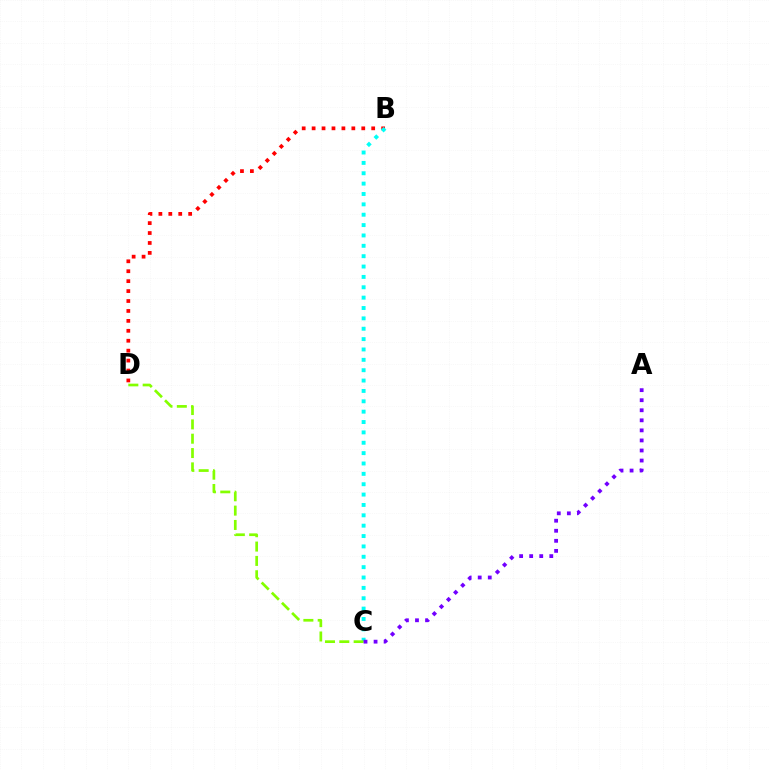{('B', 'D'): [{'color': '#ff0000', 'line_style': 'dotted', 'thickness': 2.7}], ('B', 'C'): [{'color': '#00fff6', 'line_style': 'dotted', 'thickness': 2.82}], ('C', 'D'): [{'color': '#84ff00', 'line_style': 'dashed', 'thickness': 1.95}], ('A', 'C'): [{'color': '#7200ff', 'line_style': 'dotted', 'thickness': 2.73}]}